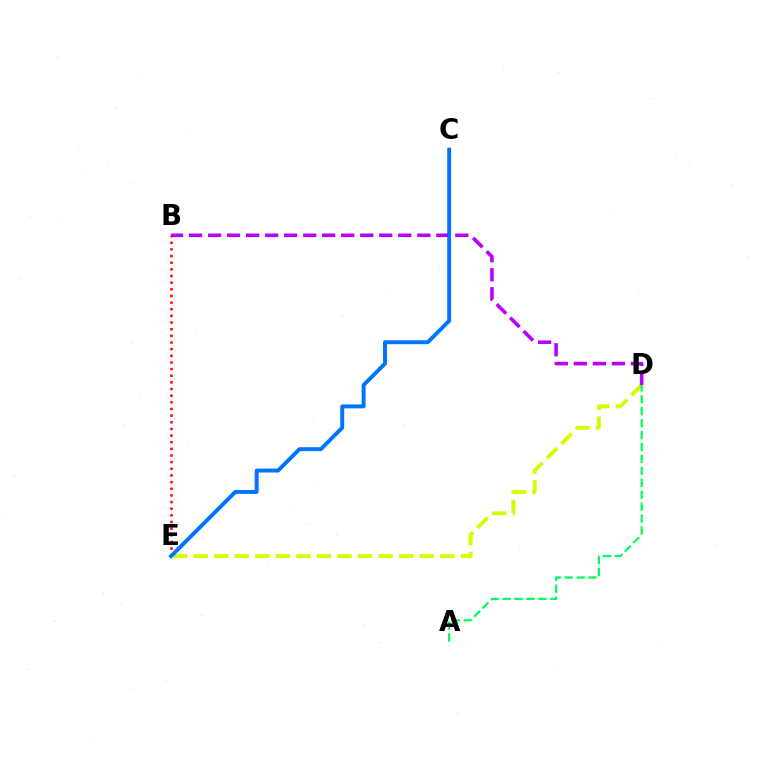{('D', 'E'): [{'color': '#d1ff00', 'line_style': 'dashed', 'thickness': 2.79}], ('B', 'D'): [{'color': '#b900ff', 'line_style': 'dashed', 'thickness': 2.58}], ('B', 'E'): [{'color': '#ff0000', 'line_style': 'dotted', 'thickness': 1.81}], ('A', 'D'): [{'color': '#00ff5c', 'line_style': 'dashed', 'thickness': 1.62}], ('C', 'E'): [{'color': '#0074ff', 'line_style': 'solid', 'thickness': 2.82}]}